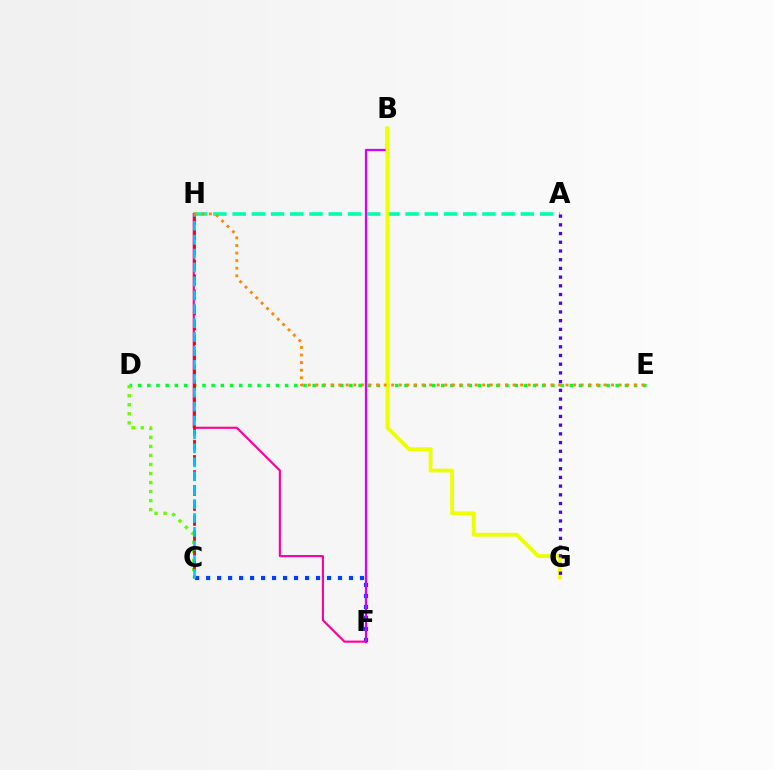{('D', 'E'): [{'color': '#00ff27', 'line_style': 'dotted', 'thickness': 2.5}], ('C', 'F'): [{'color': '#003fff', 'line_style': 'dotted', 'thickness': 2.99}], ('C', 'D'): [{'color': '#66ff00', 'line_style': 'dotted', 'thickness': 2.45}], ('F', 'H'): [{'color': '#ff00a0', 'line_style': 'solid', 'thickness': 1.54}], ('B', 'F'): [{'color': '#d600ff', 'line_style': 'solid', 'thickness': 1.63}], ('A', 'H'): [{'color': '#00ffaf', 'line_style': 'dashed', 'thickness': 2.61}], ('B', 'G'): [{'color': '#eeff00', 'line_style': 'solid', 'thickness': 2.74}], ('C', 'H'): [{'color': '#ff0000', 'line_style': 'dashed', 'thickness': 2.04}, {'color': '#00c7ff', 'line_style': 'dashed', 'thickness': 1.89}], ('E', 'H'): [{'color': '#ff8800', 'line_style': 'dotted', 'thickness': 2.06}], ('A', 'G'): [{'color': '#4f00ff', 'line_style': 'dotted', 'thickness': 2.37}]}